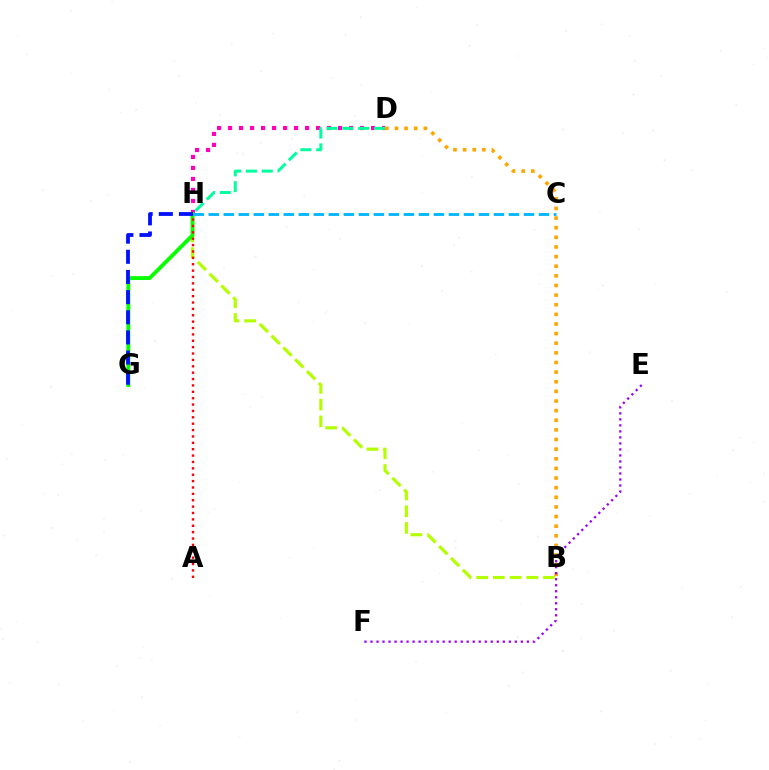{('B', 'H'): [{'color': '#b3ff00', 'line_style': 'dashed', 'thickness': 2.27}], ('D', 'H'): [{'color': '#ff00bd', 'line_style': 'dotted', 'thickness': 2.99}, {'color': '#00ff9d', 'line_style': 'dashed', 'thickness': 2.15}], ('B', 'D'): [{'color': '#ffa500', 'line_style': 'dotted', 'thickness': 2.62}], ('G', 'H'): [{'color': '#08ff00', 'line_style': 'solid', 'thickness': 2.78}, {'color': '#0010ff', 'line_style': 'dashed', 'thickness': 2.74}], ('A', 'H'): [{'color': '#ff0000', 'line_style': 'dotted', 'thickness': 1.73}], ('C', 'H'): [{'color': '#00b5ff', 'line_style': 'dashed', 'thickness': 2.04}], ('E', 'F'): [{'color': '#9b00ff', 'line_style': 'dotted', 'thickness': 1.63}]}